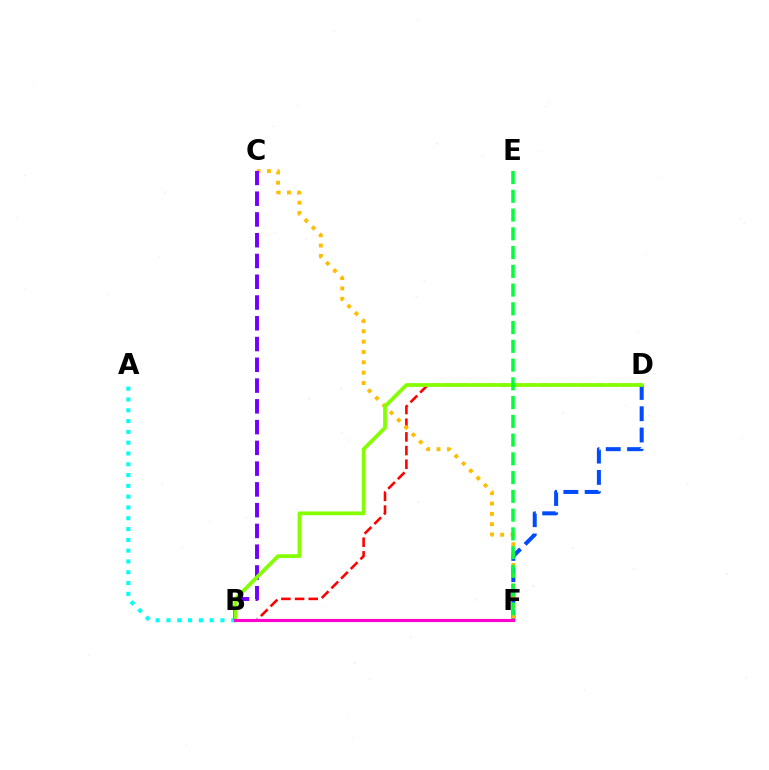{('A', 'B'): [{'color': '#00fff6', 'line_style': 'dotted', 'thickness': 2.93}], ('D', 'F'): [{'color': '#004bff', 'line_style': 'dashed', 'thickness': 2.89}], ('B', 'D'): [{'color': '#ff0000', 'line_style': 'dashed', 'thickness': 1.86}, {'color': '#84ff00', 'line_style': 'solid', 'thickness': 2.7}], ('C', 'F'): [{'color': '#ffbd00', 'line_style': 'dotted', 'thickness': 2.81}], ('B', 'C'): [{'color': '#7200ff', 'line_style': 'dashed', 'thickness': 2.82}], ('E', 'F'): [{'color': '#00ff39', 'line_style': 'dashed', 'thickness': 2.55}], ('B', 'F'): [{'color': '#ff00cf', 'line_style': 'solid', 'thickness': 2.24}]}